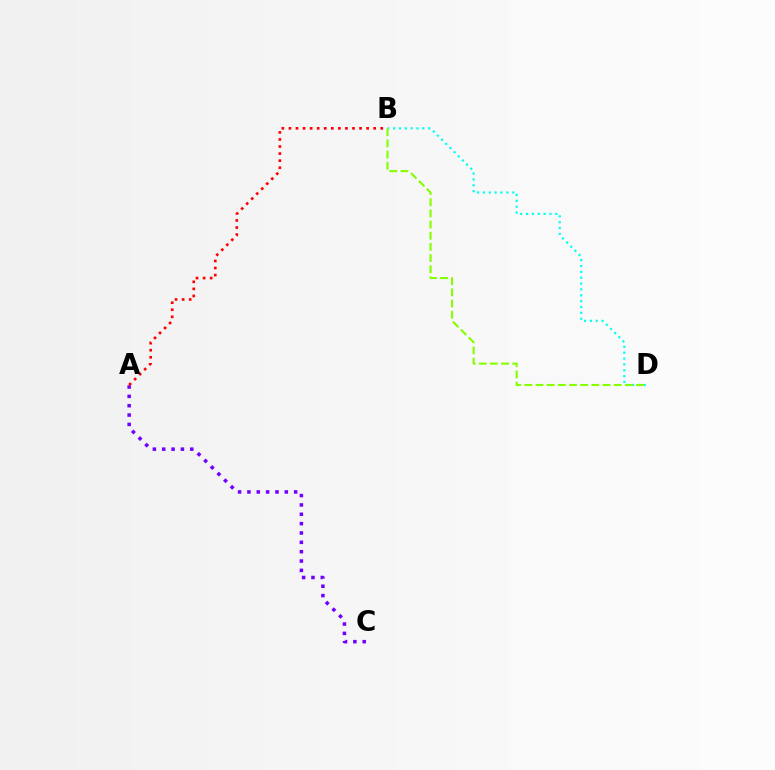{('B', 'D'): [{'color': '#00fff6', 'line_style': 'dotted', 'thickness': 1.59}, {'color': '#84ff00', 'line_style': 'dashed', 'thickness': 1.52}], ('A', 'C'): [{'color': '#7200ff', 'line_style': 'dotted', 'thickness': 2.54}], ('A', 'B'): [{'color': '#ff0000', 'line_style': 'dotted', 'thickness': 1.92}]}